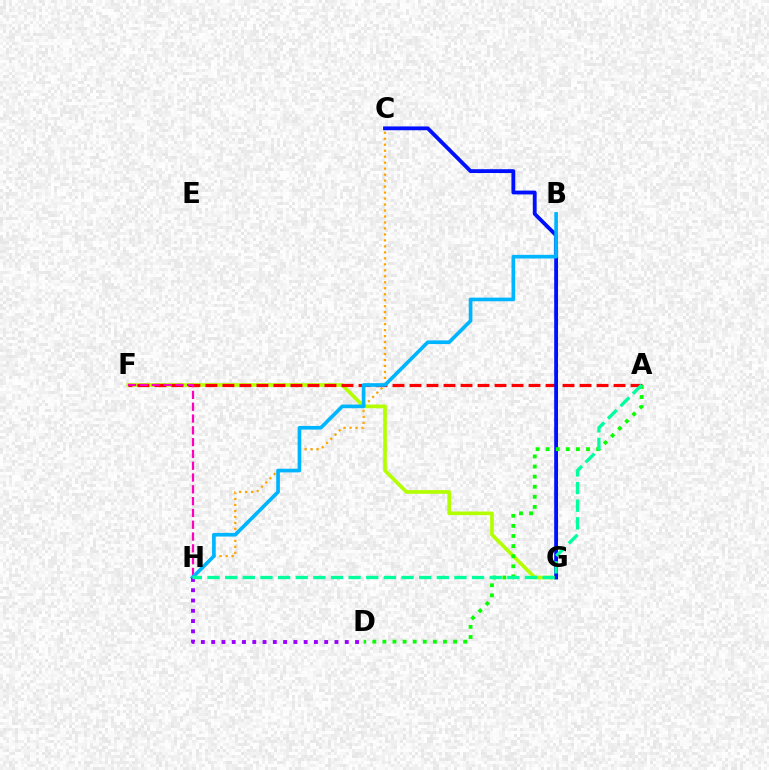{('F', 'G'): [{'color': '#b3ff00', 'line_style': 'solid', 'thickness': 2.63}], ('C', 'H'): [{'color': '#ffa500', 'line_style': 'dotted', 'thickness': 1.62}], ('A', 'F'): [{'color': '#ff0000', 'line_style': 'dashed', 'thickness': 2.31}], ('C', 'G'): [{'color': '#0010ff', 'line_style': 'solid', 'thickness': 2.76}], ('F', 'H'): [{'color': '#ff00bd', 'line_style': 'dashed', 'thickness': 1.6}], ('B', 'H'): [{'color': '#00b5ff', 'line_style': 'solid', 'thickness': 2.64}], ('A', 'D'): [{'color': '#08ff00', 'line_style': 'dotted', 'thickness': 2.74}], ('D', 'H'): [{'color': '#9b00ff', 'line_style': 'dotted', 'thickness': 2.79}], ('A', 'H'): [{'color': '#00ff9d', 'line_style': 'dashed', 'thickness': 2.4}]}